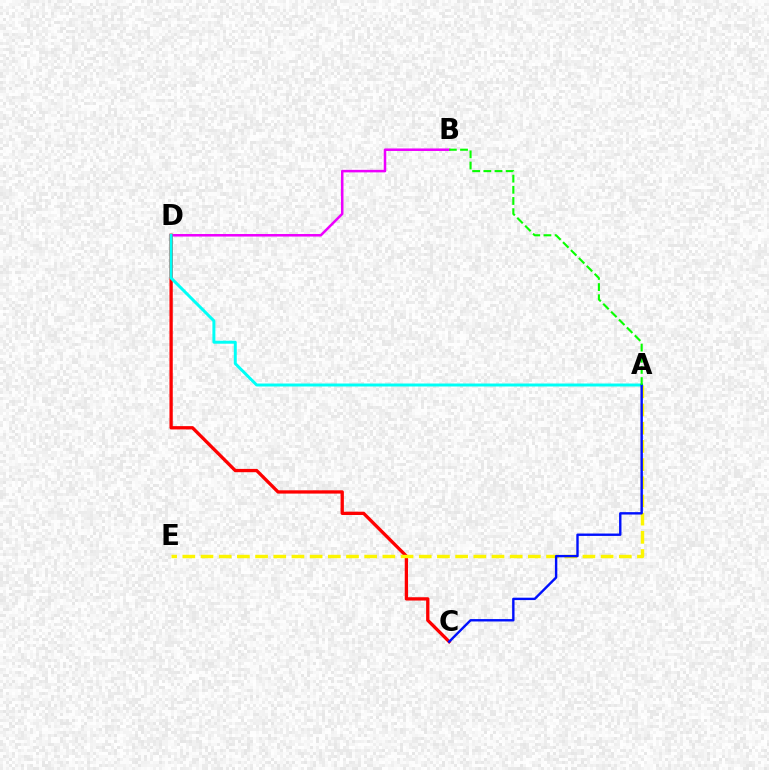{('B', 'D'): [{'color': '#ee00ff', 'line_style': 'solid', 'thickness': 1.82}], ('C', 'D'): [{'color': '#ff0000', 'line_style': 'solid', 'thickness': 2.38}], ('A', 'E'): [{'color': '#fcf500', 'line_style': 'dashed', 'thickness': 2.47}], ('A', 'D'): [{'color': '#00fff6', 'line_style': 'solid', 'thickness': 2.14}], ('A', 'C'): [{'color': '#0010ff', 'line_style': 'solid', 'thickness': 1.72}], ('A', 'B'): [{'color': '#08ff00', 'line_style': 'dashed', 'thickness': 1.52}]}